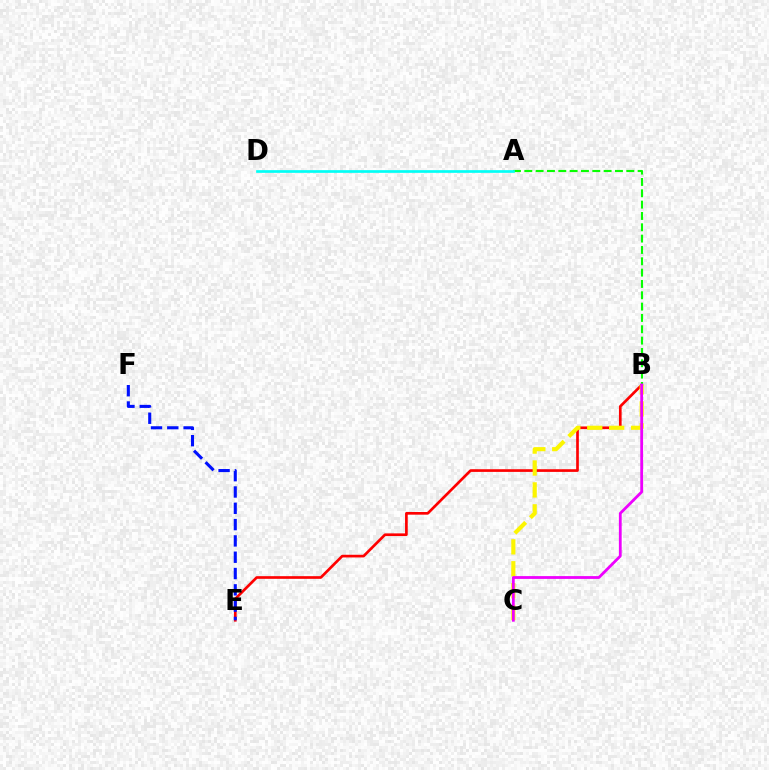{('B', 'E'): [{'color': '#ff0000', 'line_style': 'solid', 'thickness': 1.93}], ('A', 'B'): [{'color': '#08ff00', 'line_style': 'dashed', 'thickness': 1.54}], ('A', 'D'): [{'color': '#00fff6', 'line_style': 'solid', 'thickness': 1.94}], ('B', 'C'): [{'color': '#fcf500', 'line_style': 'dashed', 'thickness': 2.98}, {'color': '#ee00ff', 'line_style': 'solid', 'thickness': 2.01}], ('E', 'F'): [{'color': '#0010ff', 'line_style': 'dashed', 'thickness': 2.22}]}